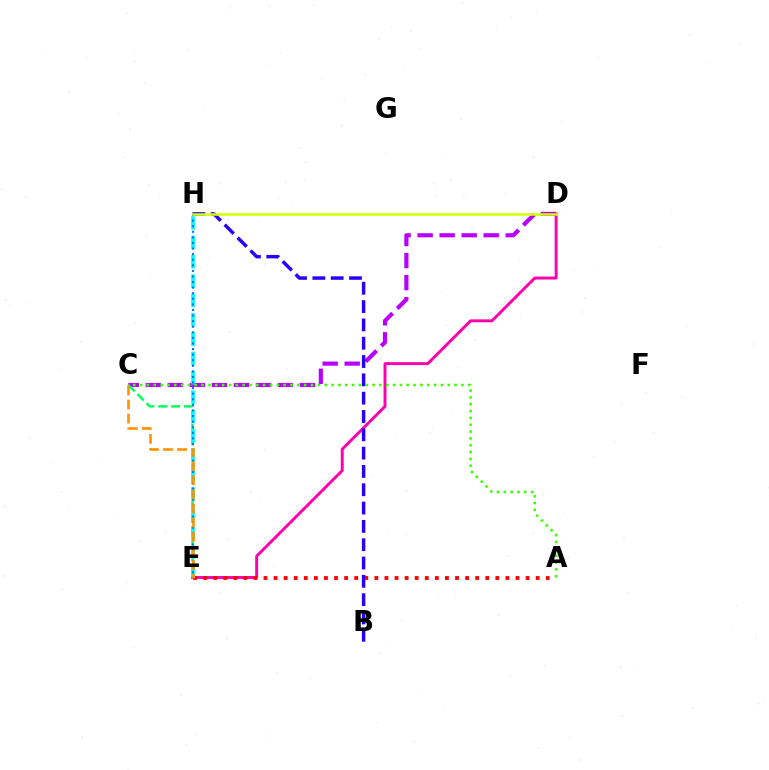{('D', 'E'): [{'color': '#ff00ac', 'line_style': 'solid', 'thickness': 2.11}], ('A', 'E'): [{'color': '#ff0000', 'line_style': 'dotted', 'thickness': 2.74}], ('C', 'D'): [{'color': '#b900ff', 'line_style': 'dashed', 'thickness': 2.99}], ('C', 'E'): [{'color': '#00ff5c', 'line_style': 'dashed', 'thickness': 1.75}, {'color': '#ff9400', 'line_style': 'dashed', 'thickness': 1.91}], ('B', 'H'): [{'color': '#2500ff', 'line_style': 'dashed', 'thickness': 2.49}], ('E', 'H'): [{'color': '#00fff6', 'line_style': 'dashed', 'thickness': 2.63}, {'color': '#0074ff', 'line_style': 'dotted', 'thickness': 1.52}], ('D', 'H'): [{'color': '#d1ff00', 'line_style': 'solid', 'thickness': 1.82}], ('A', 'C'): [{'color': '#3dff00', 'line_style': 'dotted', 'thickness': 1.86}]}